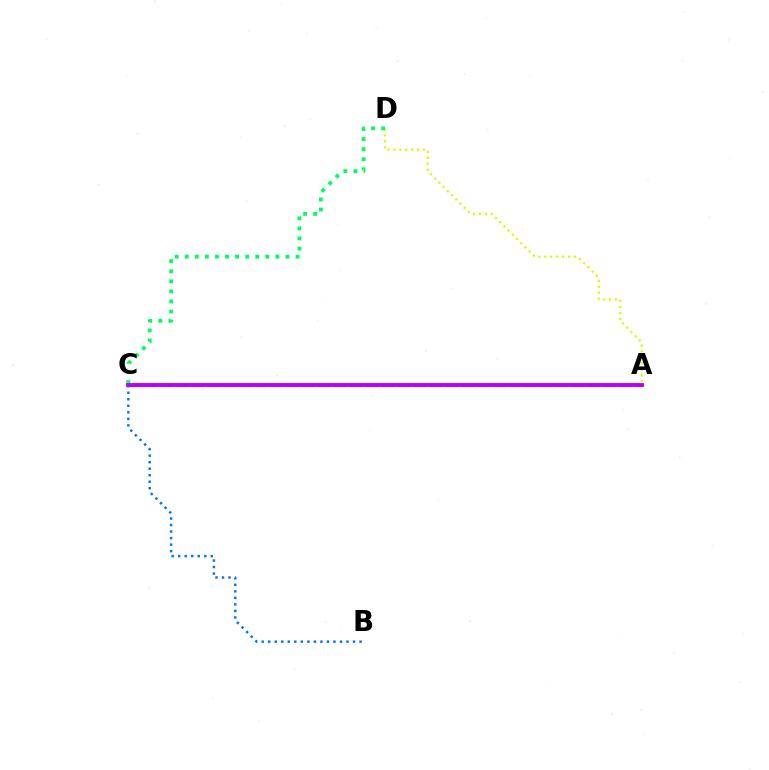{('A', 'D'): [{'color': '#d1ff00', 'line_style': 'dotted', 'thickness': 1.61}], ('A', 'C'): [{'color': '#ff0000', 'line_style': 'dashed', 'thickness': 2.16}, {'color': '#b900ff', 'line_style': 'solid', 'thickness': 2.8}], ('B', 'C'): [{'color': '#0074ff', 'line_style': 'dotted', 'thickness': 1.77}], ('C', 'D'): [{'color': '#00ff5c', 'line_style': 'dotted', 'thickness': 2.74}]}